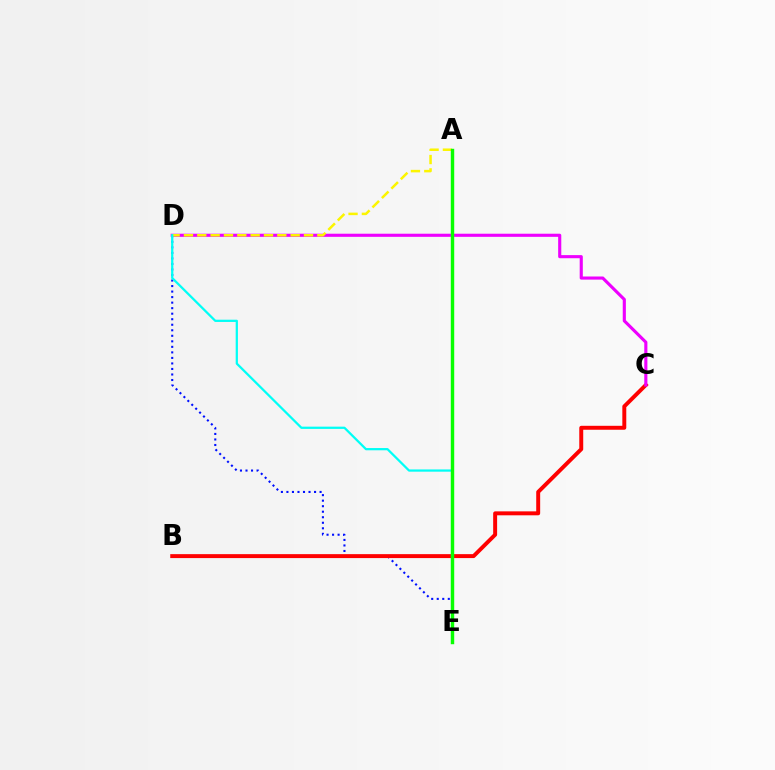{('D', 'E'): [{'color': '#0010ff', 'line_style': 'dotted', 'thickness': 1.5}, {'color': '#00fff6', 'line_style': 'solid', 'thickness': 1.62}], ('B', 'C'): [{'color': '#ff0000', 'line_style': 'solid', 'thickness': 2.84}], ('C', 'D'): [{'color': '#ee00ff', 'line_style': 'solid', 'thickness': 2.25}], ('A', 'D'): [{'color': '#fcf500', 'line_style': 'dashed', 'thickness': 1.81}], ('A', 'E'): [{'color': '#08ff00', 'line_style': 'solid', 'thickness': 2.46}]}